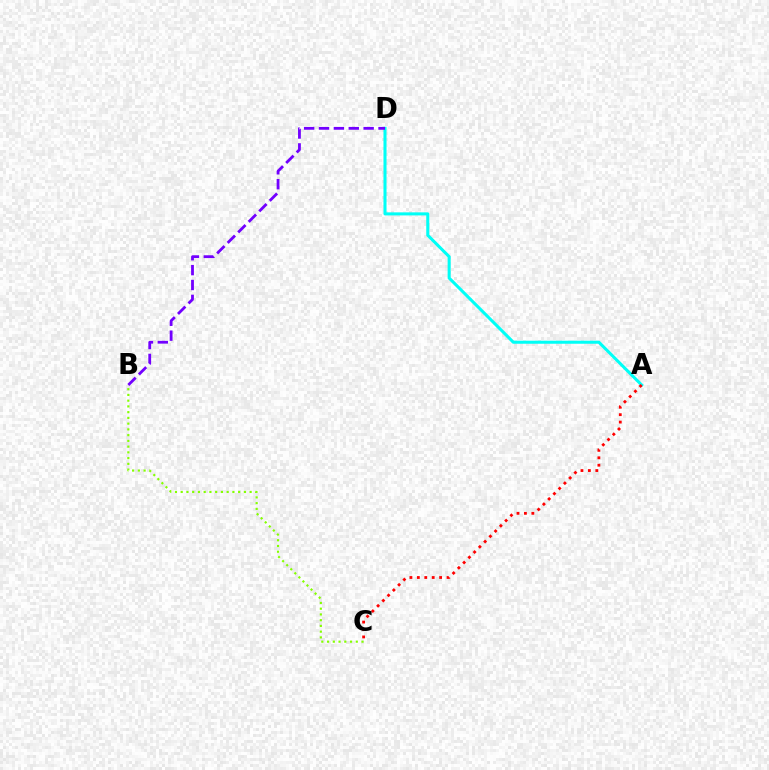{('A', 'D'): [{'color': '#00fff6', 'line_style': 'solid', 'thickness': 2.2}], ('A', 'C'): [{'color': '#ff0000', 'line_style': 'dotted', 'thickness': 2.02}], ('B', 'D'): [{'color': '#7200ff', 'line_style': 'dashed', 'thickness': 2.02}], ('B', 'C'): [{'color': '#84ff00', 'line_style': 'dotted', 'thickness': 1.56}]}